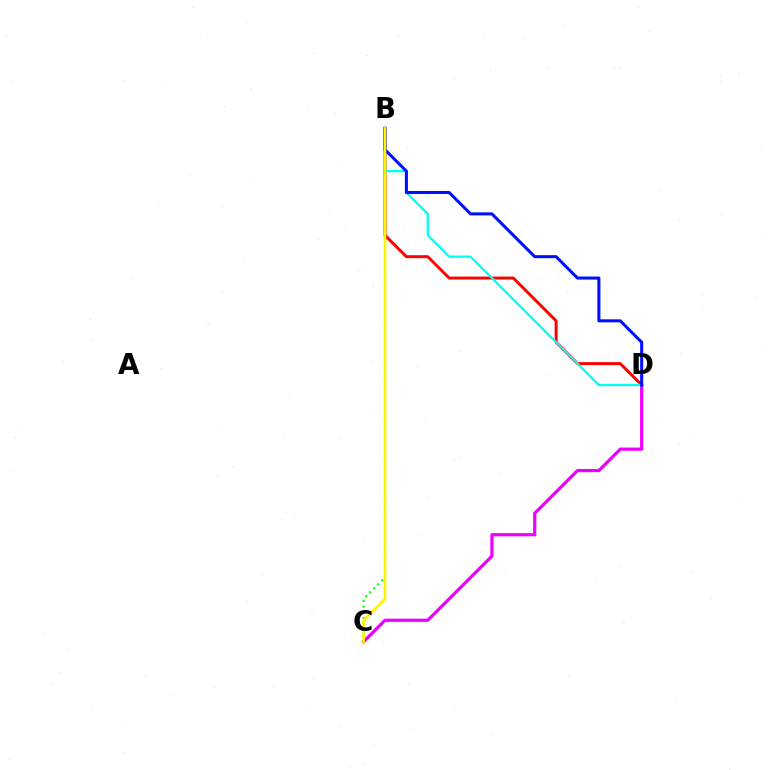{('C', 'D'): [{'color': '#ee00ff', 'line_style': 'solid', 'thickness': 2.31}], ('B', 'D'): [{'color': '#ff0000', 'line_style': 'solid', 'thickness': 2.12}, {'color': '#00fff6', 'line_style': 'solid', 'thickness': 1.65}, {'color': '#0010ff', 'line_style': 'solid', 'thickness': 2.19}], ('B', 'C'): [{'color': '#08ff00', 'line_style': 'dotted', 'thickness': 1.54}, {'color': '#fcf500', 'line_style': 'solid', 'thickness': 1.84}]}